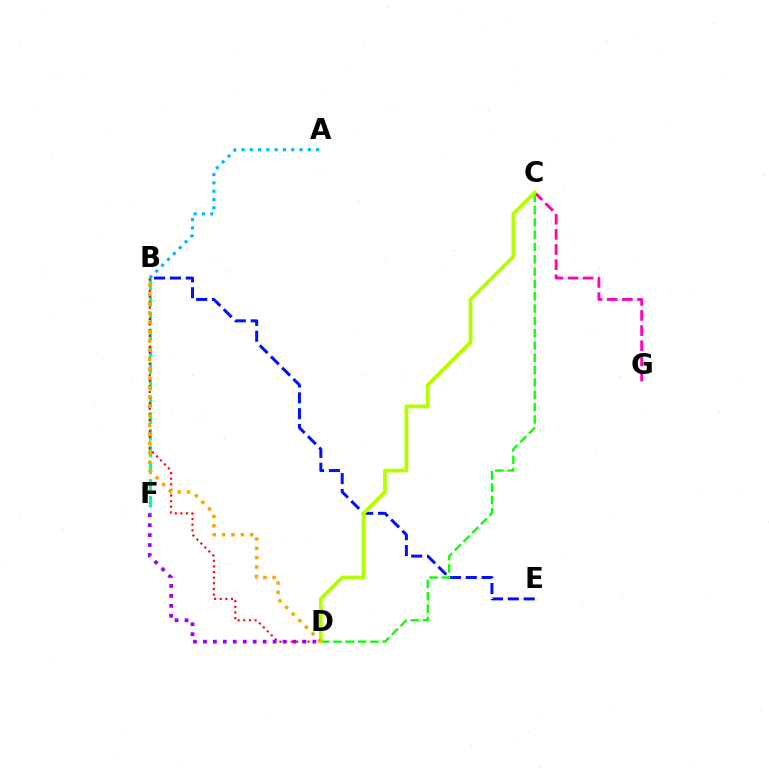{('C', 'G'): [{'color': '#ff00bd', 'line_style': 'dashed', 'thickness': 2.06}], ('B', 'E'): [{'color': '#0010ff', 'line_style': 'dashed', 'thickness': 2.15}], ('B', 'F'): [{'color': '#00ff9d', 'line_style': 'dashed', 'thickness': 2.27}], ('A', 'B'): [{'color': '#00b5ff', 'line_style': 'dotted', 'thickness': 2.25}], ('B', 'D'): [{'color': '#ff0000', 'line_style': 'dotted', 'thickness': 1.53}, {'color': '#ffa500', 'line_style': 'dotted', 'thickness': 2.54}], ('C', 'D'): [{'color': '#08ff00', 'line_style': 'dashed', 'thickness': 1.67}, {'color': '#b3ff00', 'line_style': 'solid', 'thickness': 2.71}], ('D', 'F'): [{'color': '#9b00ff', 'line_style': 'dotted', 'thickness': 2.7}]}